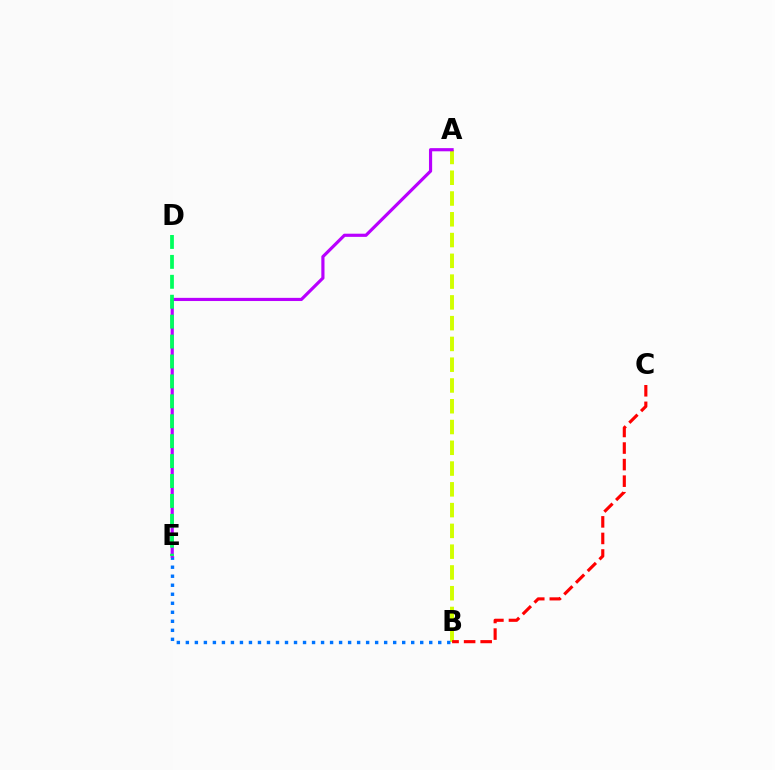{('A', 'B'): [{'color': '#d1ff00', 'line_style': 'dashed', 'thickness': 2.82}], ('B', 'E'): [{'color': '#0074ff', 'line_style': 'dotted', 'thickness': 2.45}], ('B', 'C'): [{'color': '#ff0000', 'line_style': 'dashed', 'thickness': 2.25}], ('A', 'E'): [{'color': '#b900ff', 'line_style': 'solid', 'thickness': 2.28}], ('D', 'E'): [{'color': '#00ff5c', 'line_style': 'dashed', 'thickness': 2.71}]}